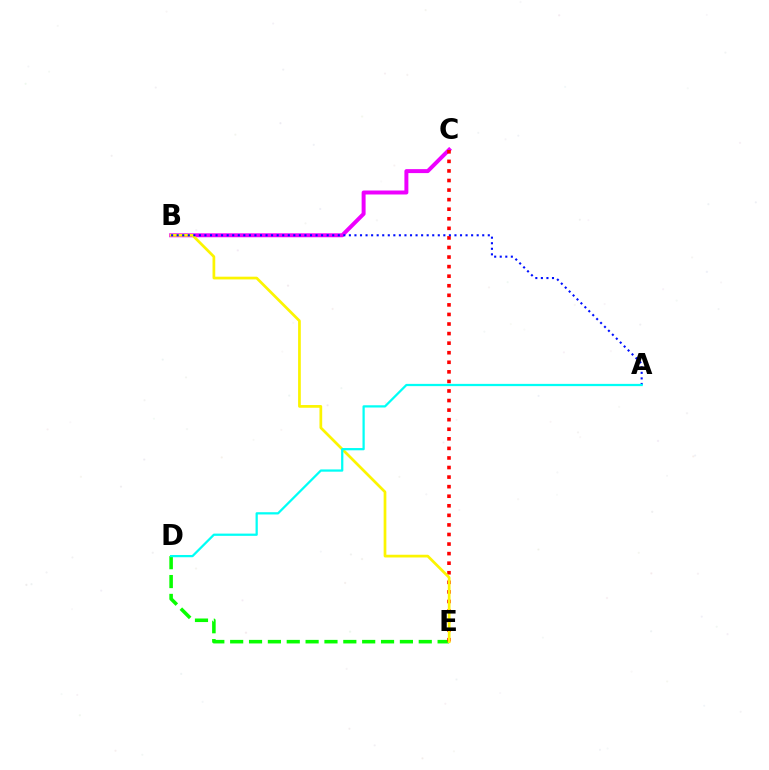{('D', 'E'): [{'color': '#08ff00', 'line_style': 'dashed', 'thickness': 2.56}], ('B', 'C'): [{'color': '#ee00ff', 'line_style': 'solid', 'thickness': 2.86}], ('C', 'E'): [{'color': '#ff0000', 'line_style': 'dotted', 'thickness': 2.6}], ('B', 'E'): [{'color': '#fcf500', 'line_style': 'solid', 'thickness': 1.96}], ('A', 'B'): [{'color': '#0010ff', 'line_style': 'dotted', 'thickness': 1.51}], ('A', 'D'): [{'color': '#00fff6', 'line_style': 'solid', 'thickness': 1.62}]}